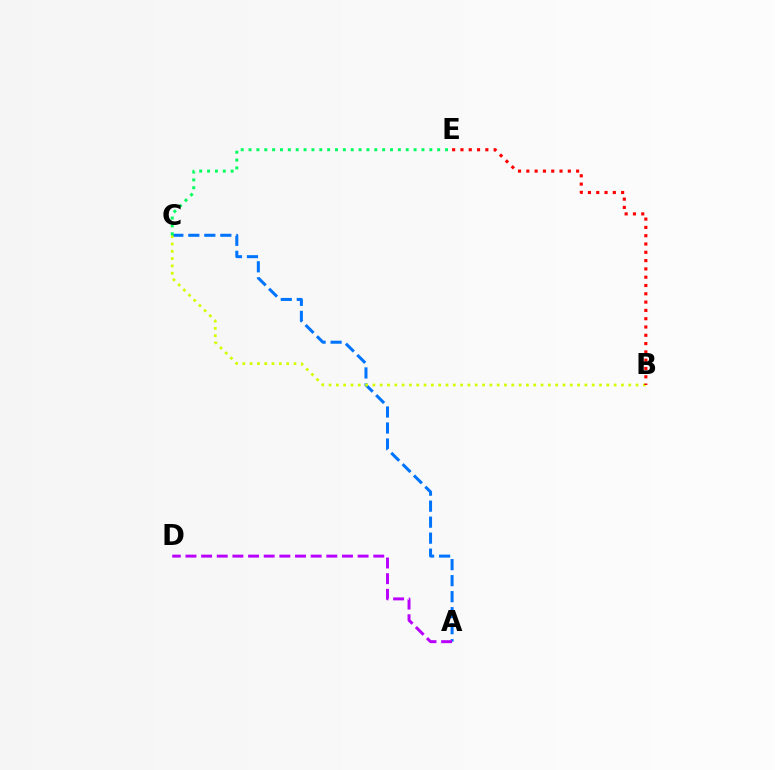{('A', 'C'): [{'color': '#0074ff', 'line_style': 'dashed', 'thickness': 2.17}], ('B', 'C'): [{'color': '#d1ff00', 'line_style': 'dotted', 'thickness': 1.99}], ('C', 'E'): [{'color': '#00ff5c', 'line_style': 'dotted', 'thickness': 2.14}], ('A', 'D'): [{'color': '#b900ff', 'line_style': 'dashed', 'thickness': 2.13}], ('B', 'E'): [{'color': '#ff0000', 'line_style': 'dotted', 'thickness': 2.26}]}